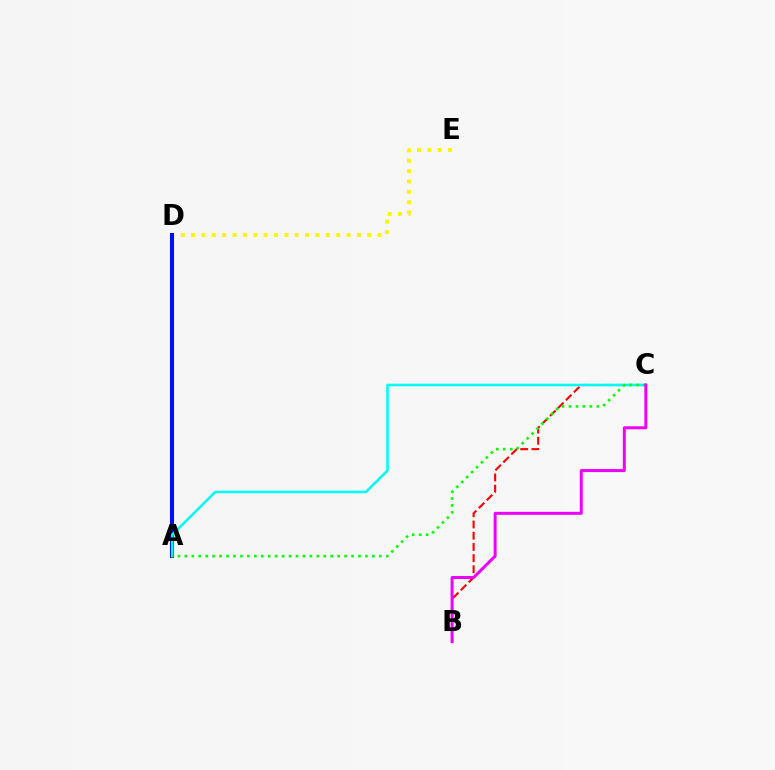{('D', 'E'): [{'color': '#fcf500', 'line_style': 'dotted', 'thickness': 2.82}], ('B', 'C'): [{'color': '#ff0000', 'line_style': 'dashed', 'thickness': 1.52}, {'color': '#ee00ff', 'line_style': 'solid', 'thickness': 2.15}], ('A', 'D'): [{'color': '#0010ff', 'line_style': 'solid', 'thickness': 2.94}], ('A', 'C'): [{'color': '#00fff6', 'line_style': 'solid', 'thickness': 1.86}, {'color': '#08ff00', 'line_style': 'dotted', 'thickness': 1.89}]}